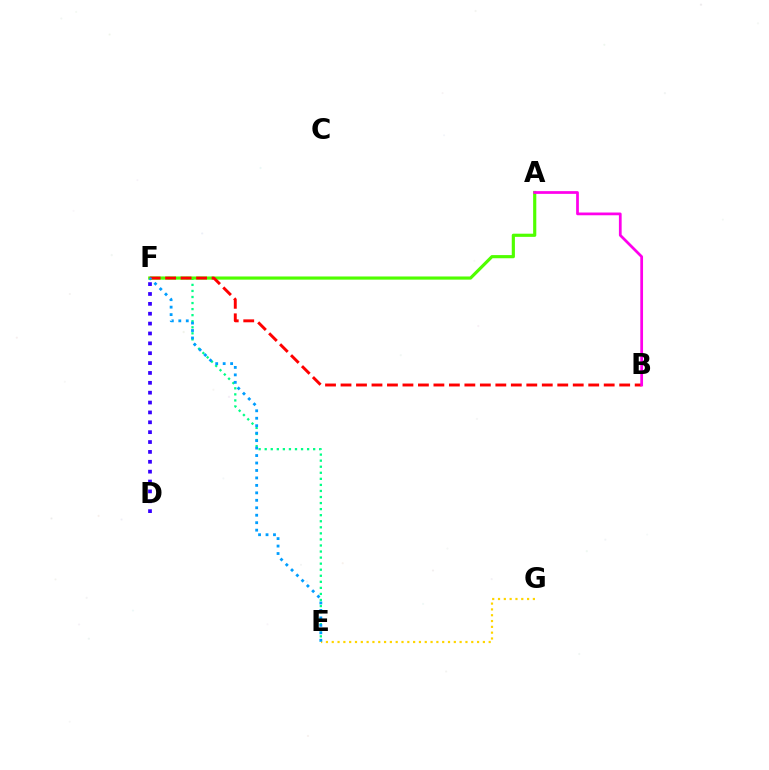{('E', 'F'): [{'color': '#00ff86', 'line_style': 'dotted', 'thickness': 1.65}, {'color': '#009eff', 'line_style': 'dotted', 'thickness': 2.03}], ('A', 'F'): [{'color': '#4fff00', 'line_style': 'solid', 'thickness': 2.28}], ('D', 'F'): [{'color': '#3700ff', 'line_style': 'dotted', 'thickness': 2.68}], ('E', 'G'): [{'color': '#ffd500', 'line_style': 'dotted', 'thickness': 1.58}], ('B', 'F'): [{'color': '#ff0000', 'line_style': 'dashed', 'thickness': 2.1}], ('A', 'B'): [{'color': '#ff00ed', 'line_style': 'solid', 'thickness': 1.98}]}